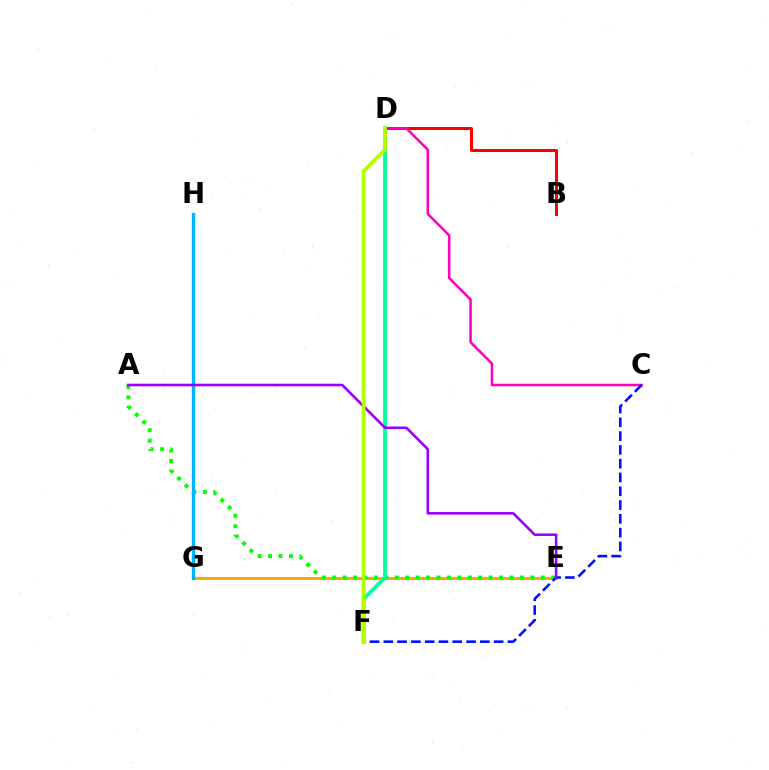{('B', 'D'): [{'color': '#ff0000', 'line_style': 'solid', 'thickness': 2.17}], ('E', 'G'): [{'color': '#ffa500', 'line_style': 'solid', 'thickness': 2.1}], ('A', 'E'): [{'color': '#08ff00', 'line_style': 'dotted', 'thickness': 2.83}, {'color': '#9b00ff', 'line_style': 'solid', 'thickness': 1.87}], ('C', 'D'): [{'color': '#ff00bd', 'line_style': 'solid', 'thickness': 1.83}], ('C', 'F'): [{'color': '#0010ff', 'line_style': 'dashed', 'thickness': 1.87}], ('G', 'H'): [{'color': '#00b5ff', 'line_style': 'solid', 'thickness': 2.42}], ('D', 'F'): [{'color': '#00ff9d', 'line_style': 'solid', 'thickness': 2.73}, {'color': '#b3ff00', 'line_style': 'solid', 'thickness': 2.69}]}